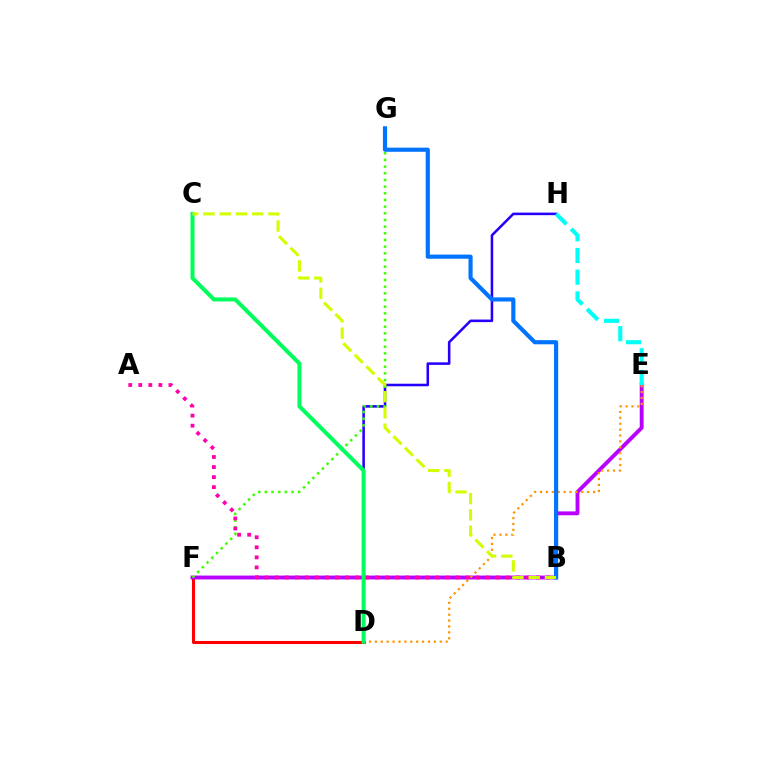{('D', 'F'): [{'color': '#ff0000', 'line_style': 'solid', 'thickness': 2.2}], ('E', 'F'): [{'color': '#b900ff', 'line_style': 'solid', 'thickness': 2.78}], ('D', 'E'): [{'color': '#ff9400', 'line_style': 'dotted', 'thickness': 1.6}], ('D', 'H'): [{'color': '#2500ff', 'line_style': 'solid', 'thickness': 1.84}], ('F', 'G'): [{'color': '#3dff00', 'line_style': 'dotted', 'thickness': 1.81}], ('A', 'B'): [{'color': '#ff00ac', 'line_style': 'dotted', 'thickness': 2.73}], ('E', 'H'): [{'color': '#00fff6', 'line_style': 'dashed', 'thickness': 2.95}], ('C', 'D'): [{'color': '#00ff5c', 'line_style': 'solid', 'thickness': 2.89}], ('B', 'G'): [{'color': '#0074ff', 'line_style': 'solid', 'thickness': 2.98}], ('B', 'C'): [{'color': '#d1ff00', 'line_style': 'dashed', 'thickness': 2.21}]}